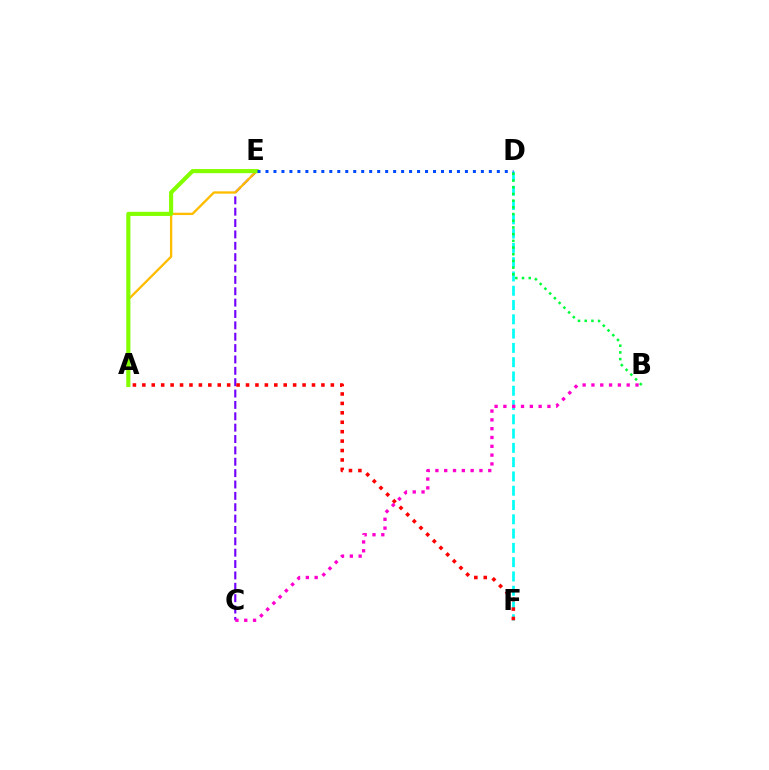{('C', 'E'): [{'color': '#7200ff', 'line_style': 'dashed', 'thickness': 1.54}], ('D', 'F'): [{'color': '#00fff6', 'line_style': 'dashed', 'thickness': 1.94}], ('B', 'D'): [{'color': '#00ff39', 'line_style': 'dotted', 'thickness': 1.82}], ('A', 'E'): [{'color': '#ffbd00', 'line_style': 'solid', 'thickness': 1.68}, {'color': '#84ff00', 'line_style': 'solid', 'thickness': 2.98}], ('A', 'F'): [{'color': '#ff0000', 'line_style': 'dotted', 'thickness': 2.56}], ('B', 'C'): [{'color': '#ff00cf', 'line_style': 'dotted', 'thickness': 2.39}], ('D', 'E'): [{'color': '#004bff', 'line_style': 'dotted', 'thickness': 2.17}]}